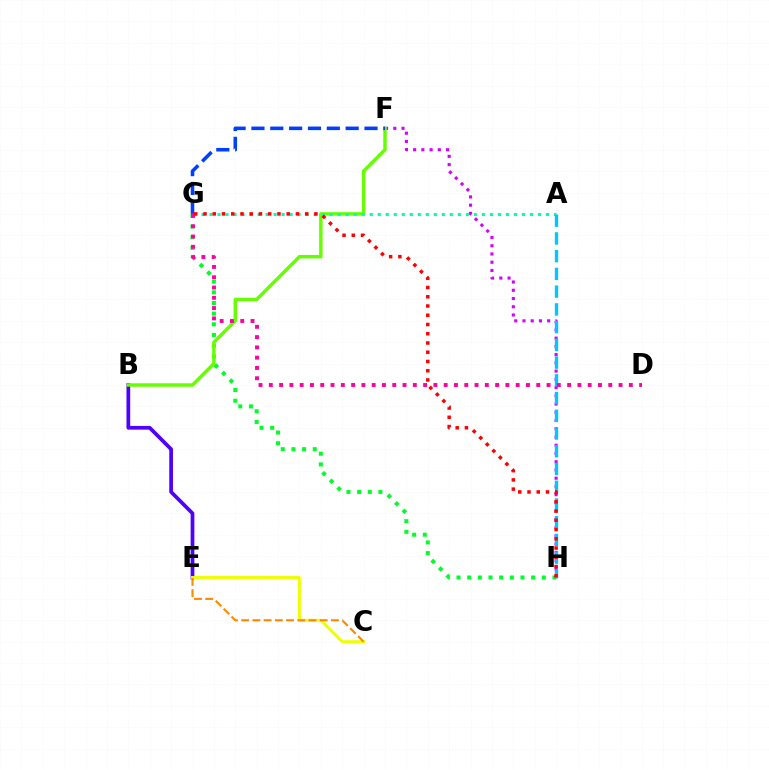{('G', 'H'): [{'color': '#00ff27', 'line_style': 'dotted', 'thickness': 2.9}, {'color': '#ff0000', 'line_style': 'dotted', 'thickness': 2.51}], ('F', 'H'): [{'color': '#d600ff', 'line_style': 'dotted', 'thickness': 2.24}], ('B', 'E'): [{'color': '#4f00ff', 'line_style': 'solid', 'thickness': 2.68}], ('B', 'F'): [{'color': '#66ff00', 'line_style': 'solid', 'thickness': 2.47}], ('A', 'G'): [{'color': '#00ffaf', 'line_style': 'dotted', 'thickness': 2.18}], ('F', 'G'): [{'color': '#003fff', 'line_style': 'dashed', 'thickness': 2.56}], ('A', 'H'): [{'color': '#00c7ff', 'line_style': 'dashed', 'thickness': 2.41}], ('D', 'G'): [{'color': '#ff00a0', 'line_style': 'dotted', 'thickness': 2.79}], ('C', 'E'): [{'color': '#eeff00', 'line_style': 'solid', 'thickness': 2.09}, {'color': '#ff8800', 'line_style': 'dashed', 'thickness': 1.52}]}